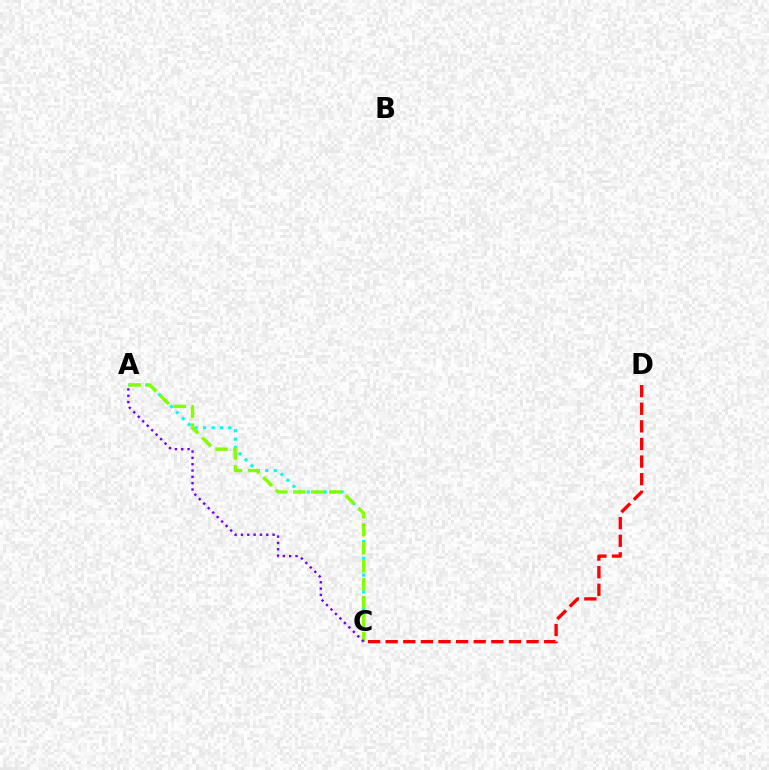{('A', 'C'): [{'color': '#00fff6', 'line_style': 'dotted', 'thickness': 2.28}, {'color': '#84ff00', 'line_style': 'dashed', 'thickness': 2.45}, {'color': '#7200ff', 'line_style': 'dotted', 'thickness': 1.72}], ('C', 'D'): [{'color': '#ff0000', 'line_style': 'dashed', 'thickness': 2.39}]}